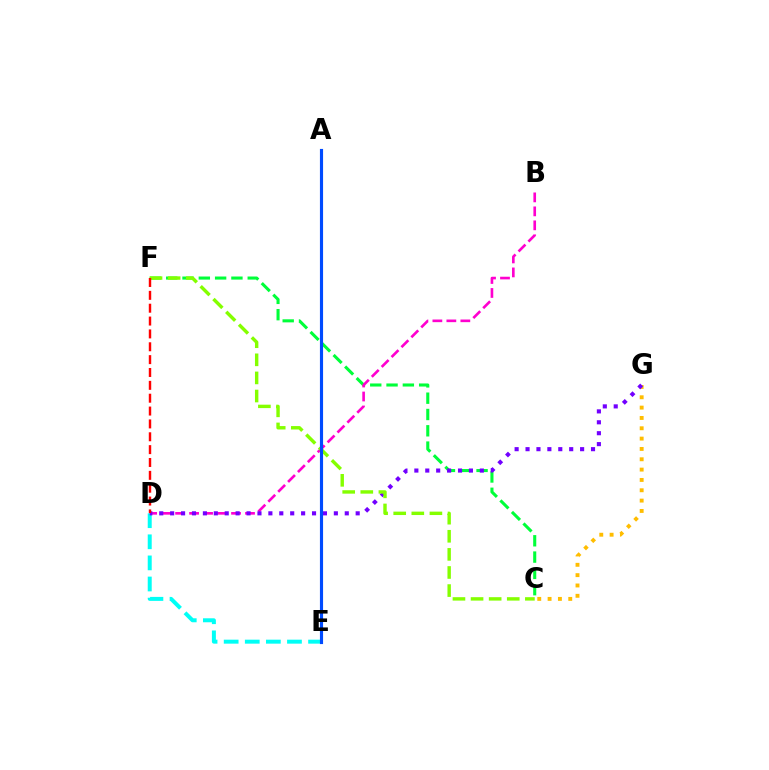{('C', 'F'): [{'color': '#00ff39', 'line_style': 'dashed', 'thickness': 2.21}, {'color': '#84ff00', 'line_style': 'dashed', 'thickness': 2.46}], ('D', 'E'): [{'color': '#00fff6', 'line_style': 'dashed', 'thickness': 2.87}], ('C', 'G'): [{'color': '#ffbd00', 'line_style': 'dotted', 'thickness': 2.81}], ('B', 'D'): [{'color': '#ff00cf', 'line_style': 'dashed', 'thickness': 1.9}], ('D', 'G'): [{'color': '#7200ff', 'line_style': 'dotted', 'thickness': 2.97}], ('A', 'E'): [{'color': '#004bff', 'line_style': 'solid', 'thickness': 2.26}], ('D', 'F'): [{'color': '#ff0000', 'line_style': 'dashed', 'thickness': 1.75}]}